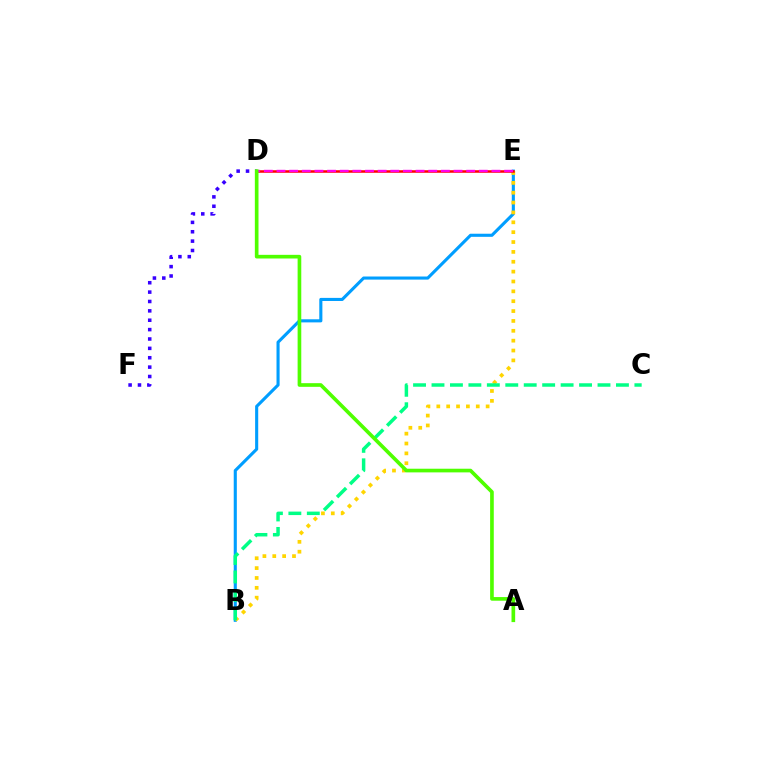{('D', 'F'): [{'color': '#3700ff', 'line_style': 'dotted', 'thickness': 2.55}], ('B', 'E'): [{'color': '#009eff', 'line_style': 'solid', 'thickness': 2.23}, {'color': '#ffd500', 'line_style': 'dotted', 'thickness': 2.68}], ('D', 'E'): [{'color': '#ff0000', 'line_style': 'solid', 'thickness': 1.82}, {'color': '#ff00ed', 'line_style': 'dashed', 'thickness': 1.72}], ('B', 'C'): [{'color': '#00ff86', 'line_style': 'dashed', 'thickness': 2.51}], ('A', 'D'): [{'color': '#4fff00', 'line_style': 'solid', 'thickness': 2.63}]}